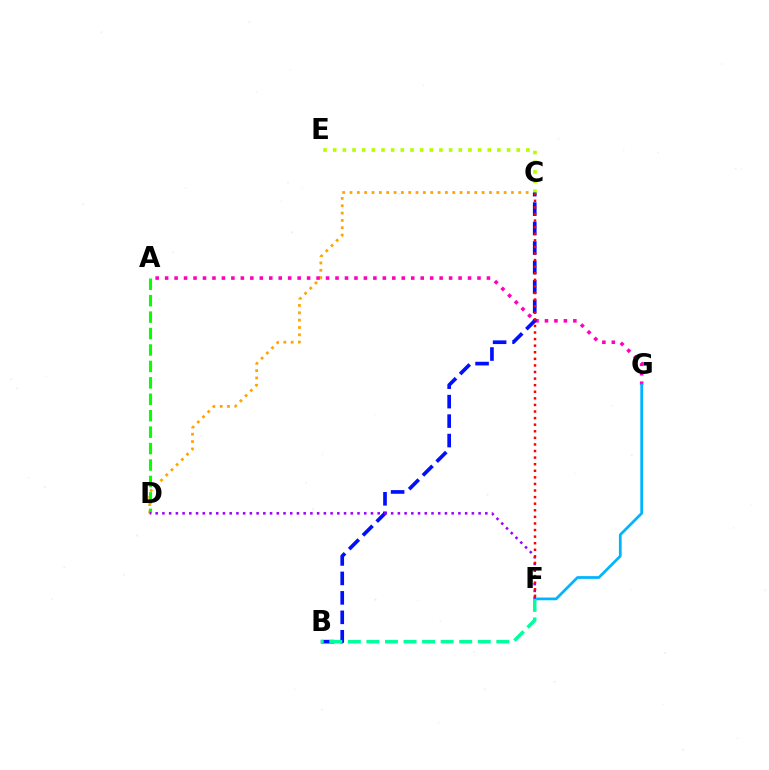{('C', 'D'): [{'color': '#ffa500', 'line_style': 'dotted', 'thickness': 1.99}], ('C', 'E'): [{'color': '#b3ff00', 'line_style': 'dotted', 'thickness': 2.62}], ('A', 'G'): [{'color': '#ff00bd', 'line_style': 'dotted', 'thickness': 2.57}], ('F', 'G'): [{'color': '#00b5ff', 'line_style': 'solid', 'thickness': 1.97}], ('B', 'C'): [{'color': '#0010ff', 'line_style': 'dashed', 'thickness': 2.64}], ('A', 'D'): [{'color': '#08ff00', 'line_style': 'dashed', 'thickness': 2.23}], ('D', 'F'): [{'color': '#9b00ff', 'line_style': 'dotted', 'thickness': 1.83}], ('B', 'F'): [{'color': '#00ff9d', 'line_style': 'dashed', 'thickness': 2.52}], ('C', 'F'): [{'color': '#ff0000', 'line_style': 'dotted', 'thickness': 1.79}]}